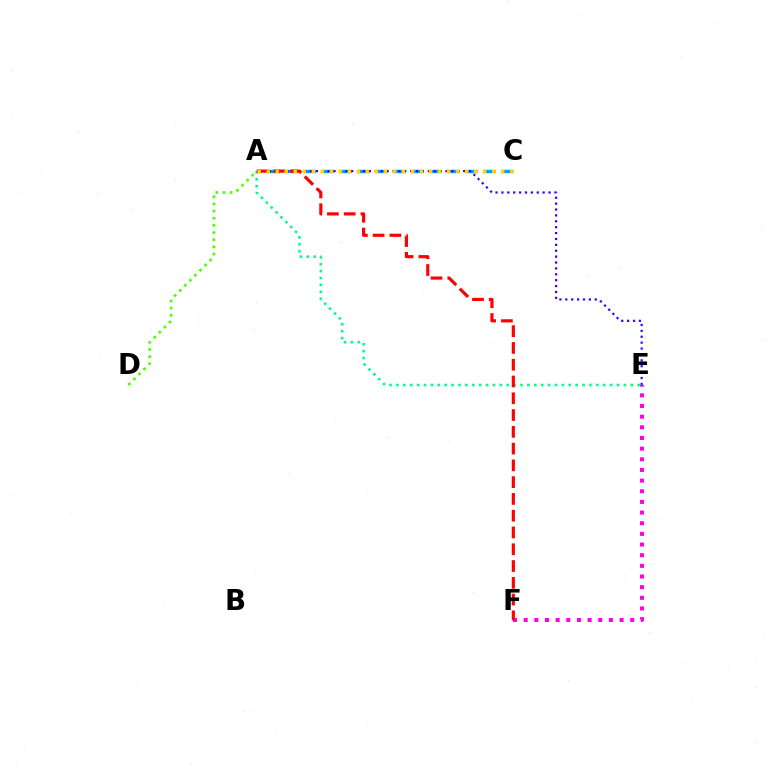{('A', 'D'): [{'color': '#4fff00', 'line_style': 'dotted', 'thickness': 1.95}], ('A', 'C'): [{'color': '#009eff', 'line_style': 'dashed', 'thickness': 2.44}, {'color': '#ffd500', 'line_style': 'dotted', 'thickness': 2.45}], ('E', 'F'): [{'color': '#ff00ed', 'line_style': 'dotted', 'thickness': 2.9}], ('A', 'E'): [{'color': '#00ff86', 'line_style': 'dotted', 'thickness': 1.87}, {'color': '#3700ff', 'line_style': 'dotted', 'thickness': 1.6}], ('A', 'F'): [{'color': '#ff0000', 'line_style': 'dashed', 'thickness': 2.28}]}